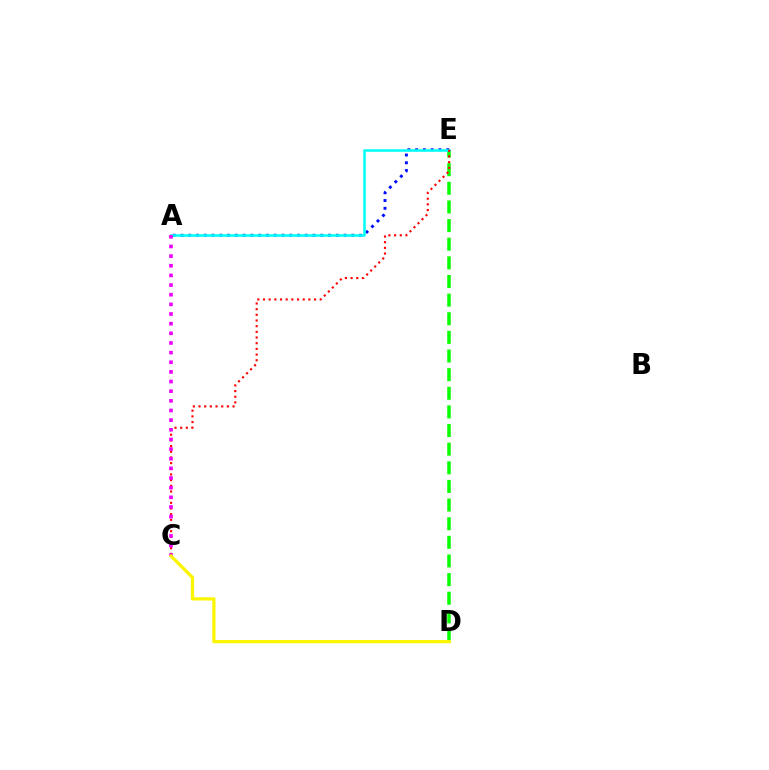{('D', 'E'): [{'color': '#08ff00', 'line_style': 'dashed', 'thickness': 2.53}], ('A', 'E'): [{'color': '#0010ff', 'line_style': 'dotted', 'thickness': 2.11}, {'color': '#00fff6', 'line_style': 'solid', 'thickness': 1.83}], ('C', 'E'): [{'color': '#ff0000', 'line_style': 'dotted', 'thickness': 1.54}], ('A', 'C'): [{'color': '#ee00ff', 'line_style': 'dotted', 'thickness': 2.62}], ('C', 'D'): [{'color': '#fcf500', 'line_style': 'solid', 'thickness': 2.35}]}